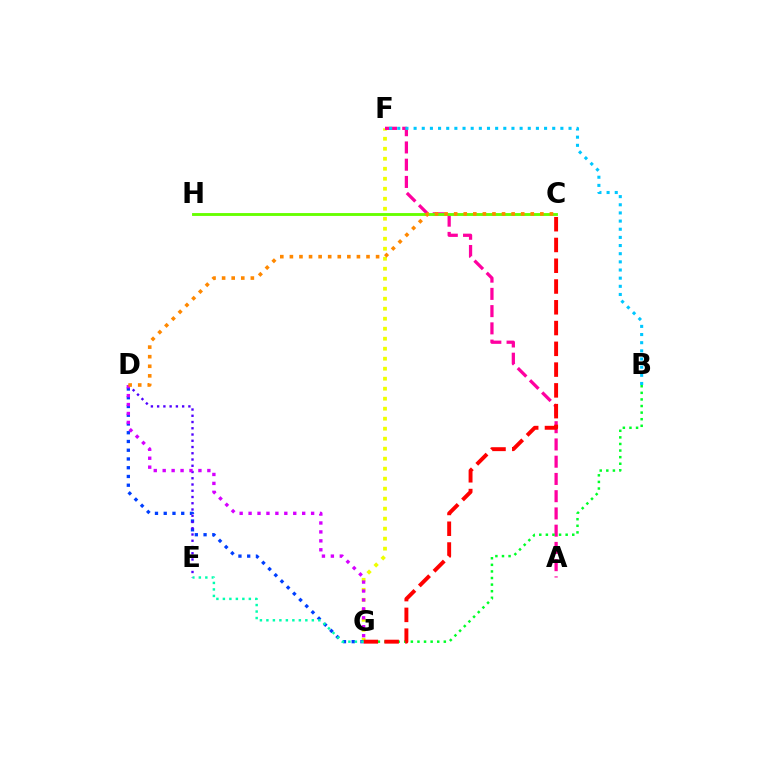{('F', 'G'): [{'color': '#eeff00', 'line_style': 'dotted', 'thickness': 2.72}], ('A', 'F'): [{'color': '#ff00a0', 'line_style': 'dashed', 'thickness': 2.34}], ('B', 'F'): [{'color': '#00c7ff', 'line_style': 'dotted', 'thickness': 2.22}], ('D', 'G'): [{'color': '#003fff', 'line_style': 'dotted', 'thickness': 2.38}, {'color': '#d600ff', 'line_style': 'dotted', 'thickness': 2.43}], ('D', 'E'): [{'color': '#4f00ff', 'line_style': 'dotted', 'thickness': 1.7}], ('B', 'G'): [{'color': '#00ff27', 'line_style': 'dotted', 'thickness': 1.79}], ('C', 'H'): [{'color': '#66ff00', 'line_style': 'solid', 'thickness': 2.06}], ('C', 'G'): [{'color': '#ff0000', 'line_style': 'dashed', 'thickness': 2.82}], ('E', 'G'): [{'color': '#00ffaf', 'line_style': 'dotted', 'thickness': 1.76}], ('C', 'D'): [{'color': '#ff8800', 'line_style': 'dotted', 'thickness': 2.6}]}